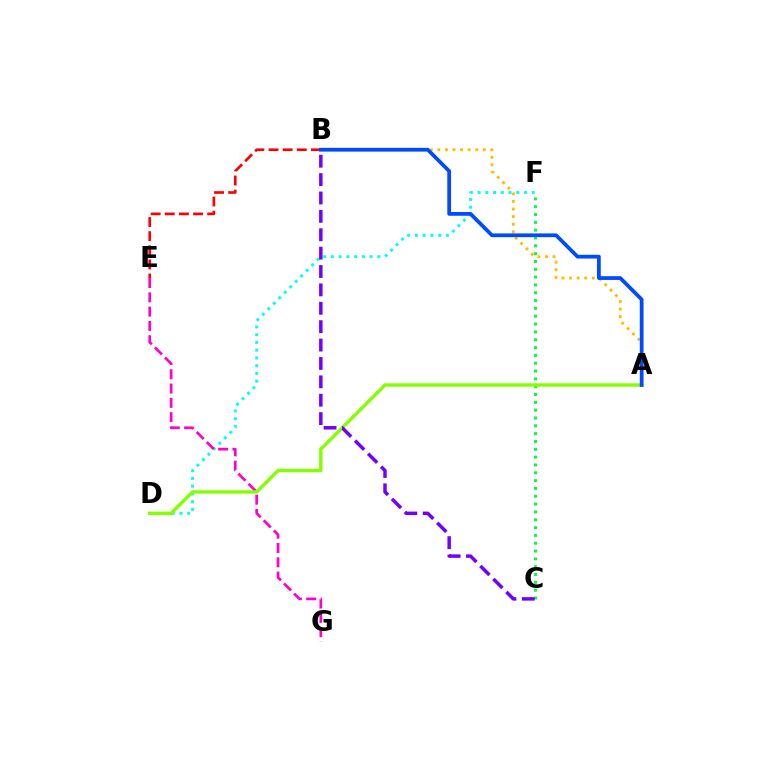{('D', 'F'): [{'color': '#00fff6', 'line_style': 'dotted', 'thickness': 2.1}], ('A', 'B'): [{'color': '#ffbd00', 'line_style': 'dotted', 'thickness': 2.06}, {'color': '#004bff', 'line_style': 'solid', 'thickness': 2.7}], ('B', 'E'): [{'color': '#ff0000', 'line_style': 'dashed', 'thickness': 1.92}], ('E', 'G'): [{'color': '#ff00cf', 'line_style': 'dashed', 'thickness': 1.94}], ('C', 'F'): [{'color': '#00ff39', 'line_style': 'dotted', 'thickness': 2.13}], ('A', 'D'): [{'color': '#84ff00', 'line_style': 'solid', 'thickness': 2.44}], ('B', 'C'): [{'color': '#7200ff', 'line_style': 'dashed', 'thickness': 2.5}]}